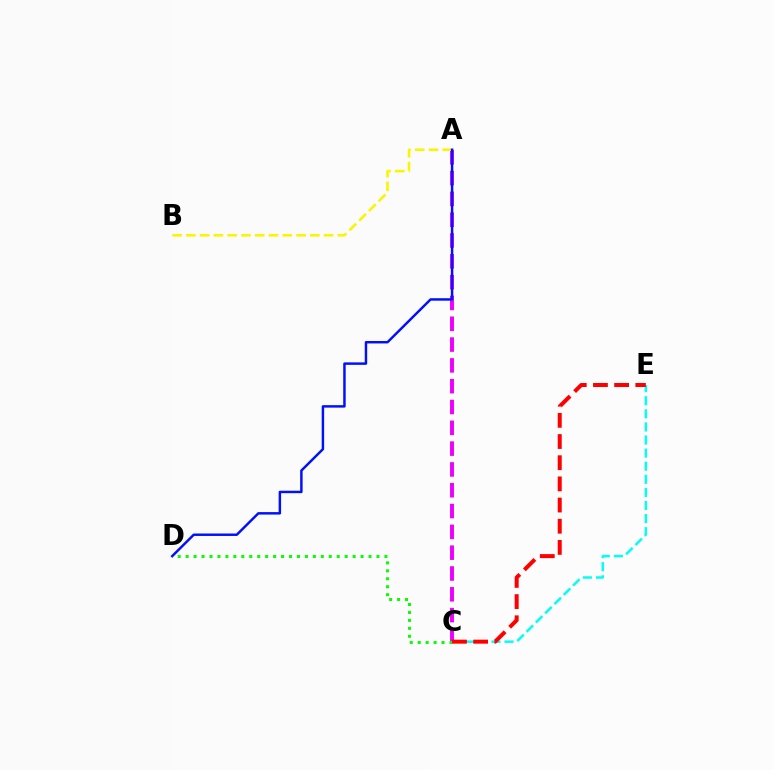{('C', 'E'): [{'color': '#00fff6', 'line_style': 'dashed', 'thickness': 1.78}, {'color': '#ff0000', 'line_style': 'dashed', 'thickness': 2.88}], ('A', 'C'): [{'color': '#ee00ff', 'line_style': 'dashed', 'thickness': 2.83}], ('C', 'D'): [{'color': '#08ff00', 'line_style': 'dotted', 'thickness': 2.16}], ('A', 'B'): [{'color': '#fcf500', 'line_style': 'dashed', 'thickness': 1.87}], ('A', 'D'): [{'color': '#0010ff', 'line_style': 'solid', 'thickness': 1.77}]}